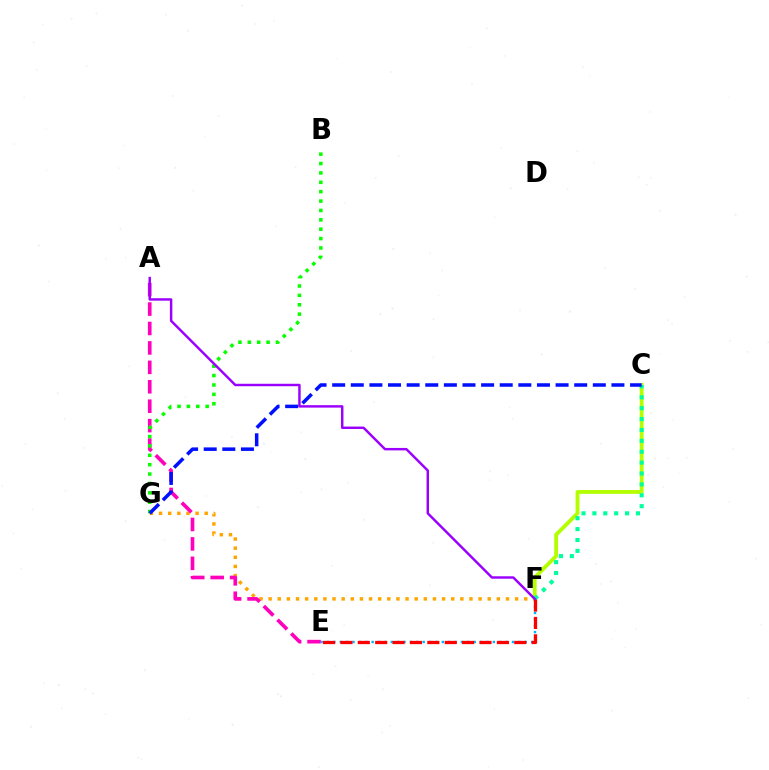{('F', 'G'): [{'color': '#ffa500', 'line_style': 'dotted', 'thickness': 2.48}], ('A', 'E'): [{'color': '#ff00bd', 'line_style': 'dashed', 'thickness': 2.64}], ('C', 'F'): [{'color': '#b3ff00', 'line_style': 'solid', 'thickness': 2.75}, {'color': '#00ff9d', 'line_style': 'dotted', 'thickness': 2.96}], ('B', 'G'): [{'color': '#08ff00', 'line_style': 'dotted', 'thickness': 2.55}], ('E', 'F'): [{'color': '#00b5ff', 'line_style': 'dotted', 'thickness': 1.73}, {'color': '#ff0000', 'line_style': 'dashed', 'thickness': 2.36}], ('A', 'F'): [{'color': '#9b00ff', 'line_style': 'solid', 'thickness': 1.76}], ('C', 'G'): [{'color': '#0010ff', 'line_style': 'dashed', 'thickness': 2.53}]}